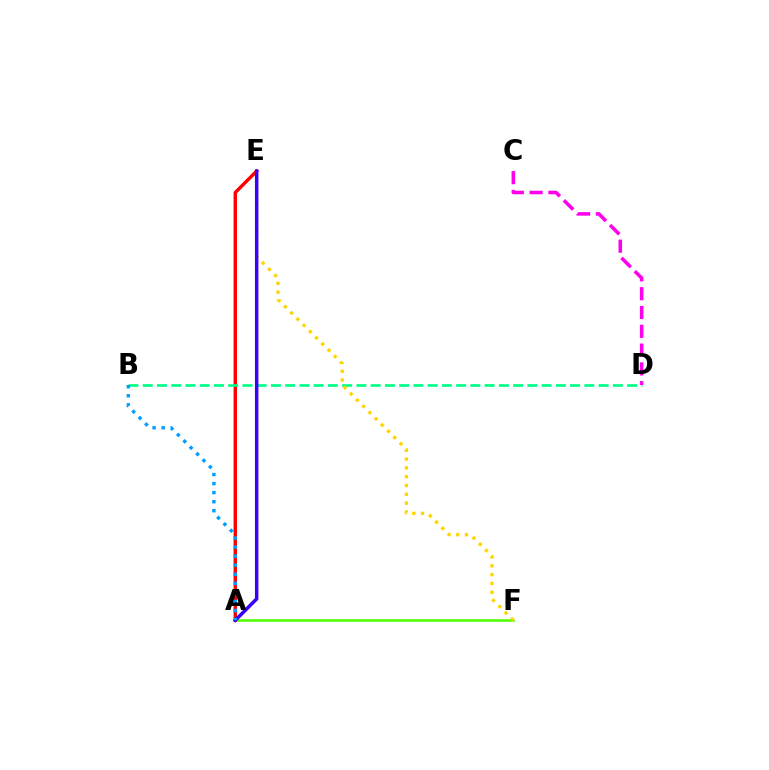{('A', 'F'): [{'color': '#4fff00', 'line_style': 'solid', 'thickness': 1.82}], ('A', 'E'): [{'color': '#ff0000', 'line_style': 'solid', 'thickness': 2.45}, {'color': '#3700ff', 'line_style': 'solid', 'thickness': 2.5}], ('B', 'D'): [{'color': '#00ff86', 'line_style': 'dashed', 'thickness': 1.94}], ('E', 'F'): [{'color': '#ffd500', 'line_style': 'dotted', 'thickness': 2.39}], ('C', 'D'): [{'color': '#ff00ed', 'line_style': 'dashed', 'thickness': 2.55}], ('A', 'B'): [{'color': '#009eff', 'line_style': 'dotted', 'thickness': 2.46}]}